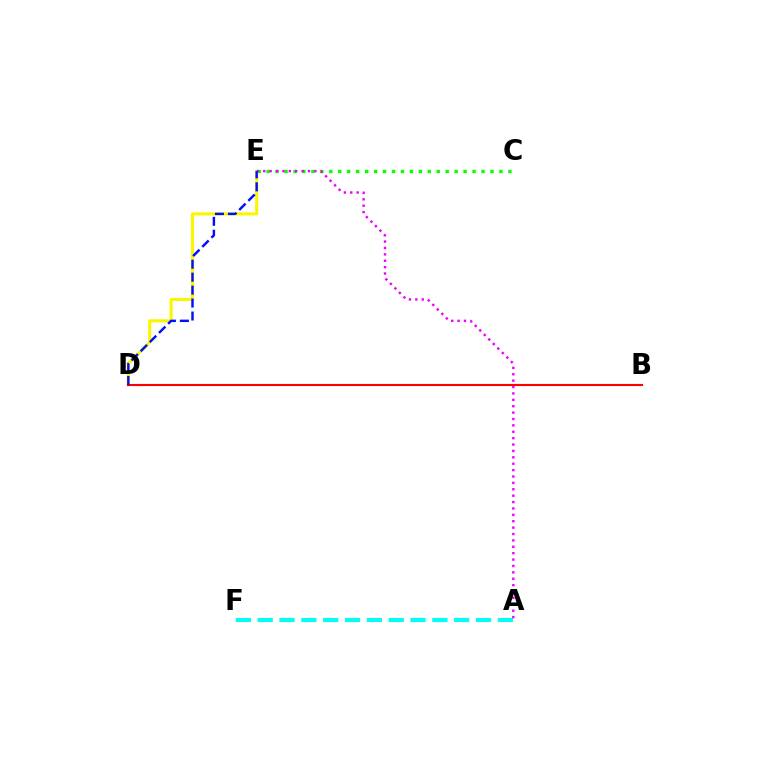{('C', 'E'): [{'color': '#08ff00', 'line_style': 'dotted', 'thickness': 2.43}], ('D', 'E'): [{'color': '#fcf500', 'line_style': 'solid', 'thickness': 2.24}, {'color': '#0010ff', 'line_style': 'dashed', 'thickness': 1.76}], ('A', 'F'): [{'color': '#00fff6', 'line_style': 'dashed', 'thickness': 2.97}], ('A', 'E'): [{'color': '#ee00ff', 'line_style': 'dotted', 'thickness': 1.74}], ('B', 'D'): [{'color': '#ff0000', 'line_style': 'solid', 'thickness': 1.52}]}